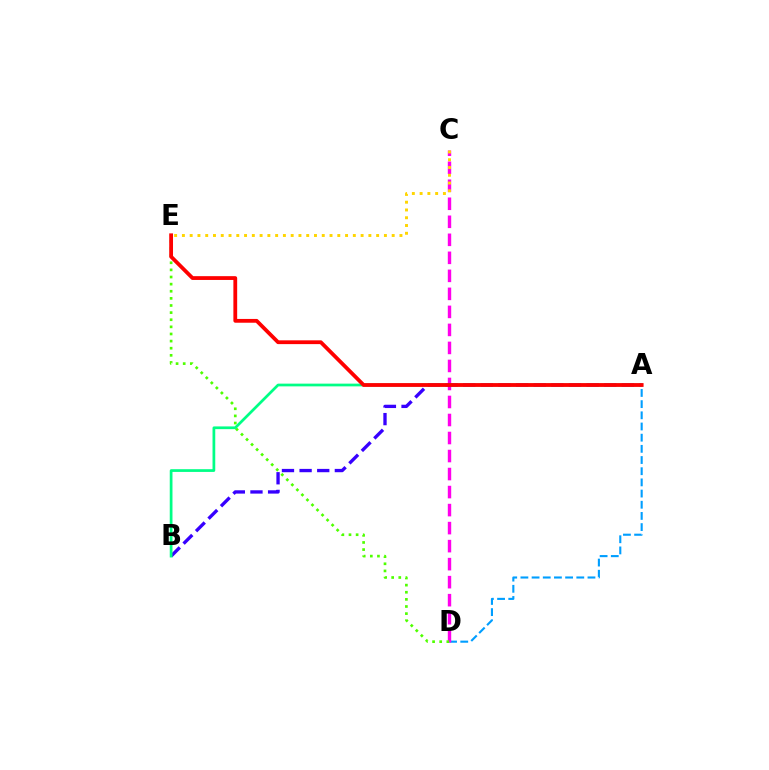{('A', 'D'): [{'color': '#009eff', 'line_style': 'dashed', 'thickness': 1.52}], ('C', 'D'): [{'color': '#ff00ed', 'line_style': 'dashed', 'thickness': 2.45}], ('D', 'E'): [{'color': '#4fff00', 'line_style': 'dotted', 'thickness': 1.93}], ('C', 'E'): [{'color': '#ffd500', 'line_style': 'dotted', 'thickness': 2.11}], ('A', 'B'): [{'color': '#3700ff', 'line_style': 'dashed', 'thickness': 2.4}, {'color': '#00ff86', 'line_style': 'solid', 'thickness': 1.97}], ('A', 'E'): [{'color': '#ff0000', 'line_style': 'solid', 'thickness': 2.73}]}